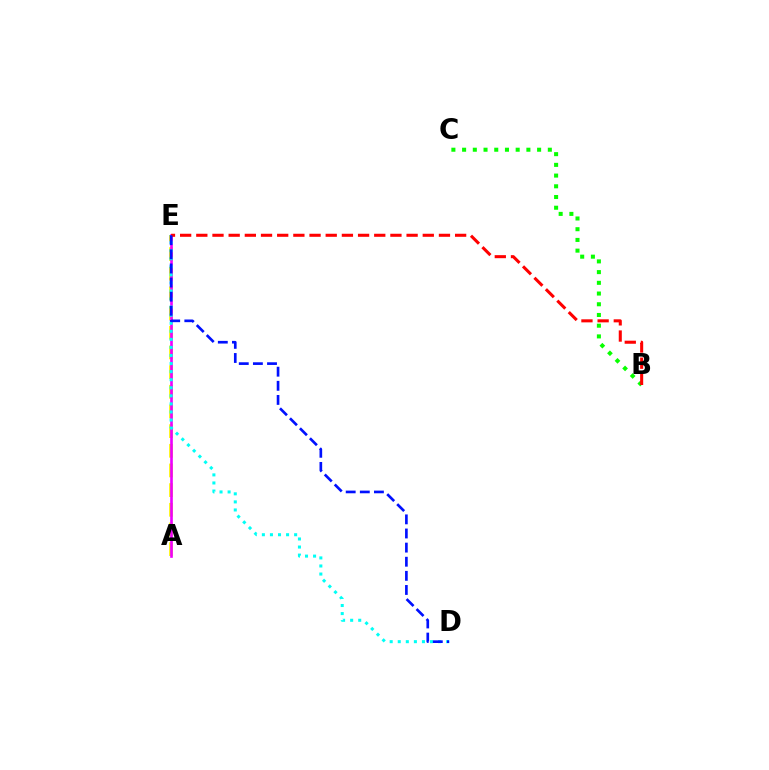{('A', 'E'): [{'color': '#fcf500', 'line_style': 'dashed', 'thickness': 2.67}, {'color': '#ee00ff', 'line_style': 'solid', 'thickness': 1.9}], ('B', 'C'): [{'color': '#08ff00', 'line_style': 'dotted', 'thickness': 2.91}], ('D', 'E'): [{'color': '#00fff6', 'line_style': 'dotted', 'thickness': 2.19}, {'color': '#0010ff', 'line_style': 'dashed', 'thickness': 1.92}], ('B', 'E'): [{'color': '#ff0000', 'line_style': 'dashed', 'thickness': 2.2}]}